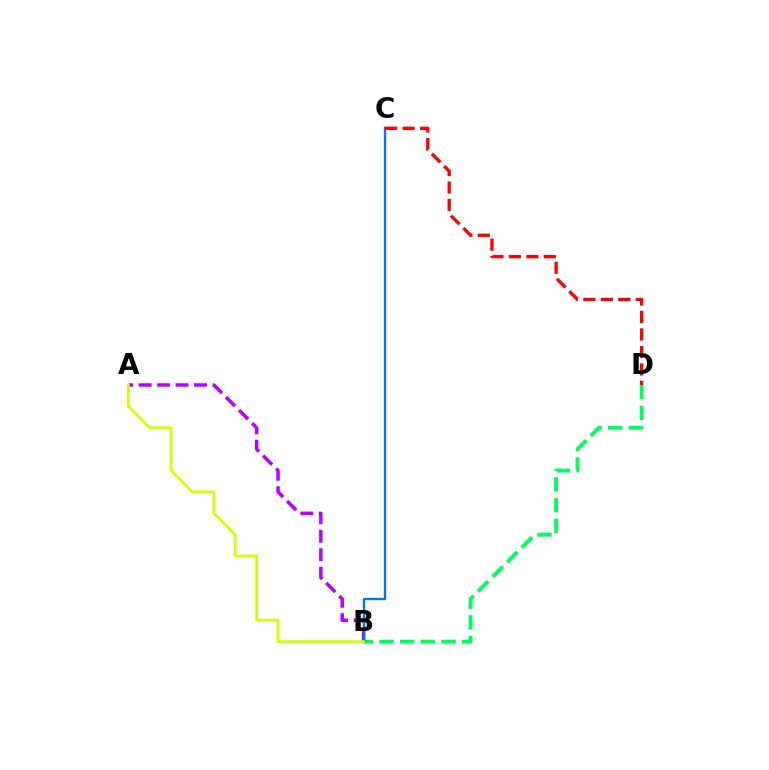{('B', 'D'): [{'color': '#00ff5c', 'line_style': 'dashed', 'thickness': 2.81}], ('A', 'B'): [{'color': '#b900ff', 'line_style': 'dashed', 'thickness': 2.51}, {'color': '#d1ff00', 'line_style': 'solid', 'thickness': 2.01}], ('B', 'C'): [{'color': '#0074ff', 'line_style': 'solid', 'thickness': 1.71}], ('C', 'D'): [{'color': '#ff0000', 'line_style': 'dashed', 'thickness': 2.37}]}